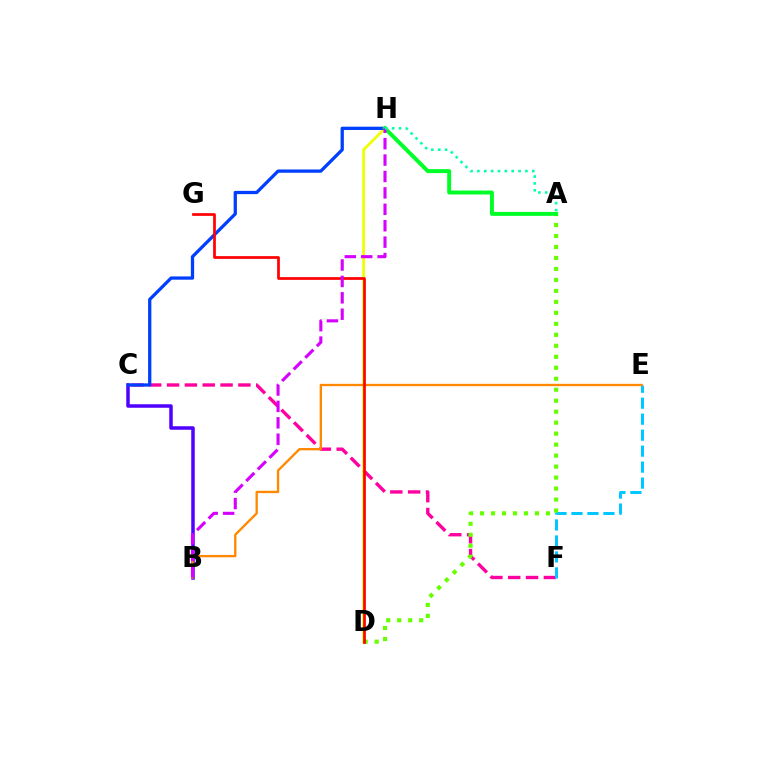{('C', 'F'): [{'color': '#ff00a0', 'line_style': 'dashed', 'thickness': 2.42}], ('D', 'H'): [{'color': '#eeff00', 'line_style': 'solid', 'thickness': 2.0}], ('B', 'C'): [{'color': '#4f00ff', 'line_style': 'solid', 'thickness': 2.52}], ('C', 'H'): [{'color': '#003fff', 'line_style': 'solid', 'thickness': 2.36}], ('E', 'F'): [{'color': '#00c7ff', 'line_style': 'dashed', 'thickness': 2.17}], ('A', 'D'): [{'color': '#66ff00', 'line_style': 'dotted', 'thickness': 2.98}], ('B', 'E'): [{'color': '#ff8800', 'line_style': 'solid', 'thickness': 1.68}], ('A', 'H'): [{'color': '#00ff27', 'line_style': 'solid', 'thickness': 2.84}, {'color': '#00ffaf', 'line_style': 'dotted', 'thickness': 1.86}], ('D', 'G'): [{'color': '#ff0000', 'line_style': 'solid', 'thickness': 1.96}], ('B', 'H'): [{'color': '#d600ff', 'line_style': 'dashed', 'thickness': 2.23}]}